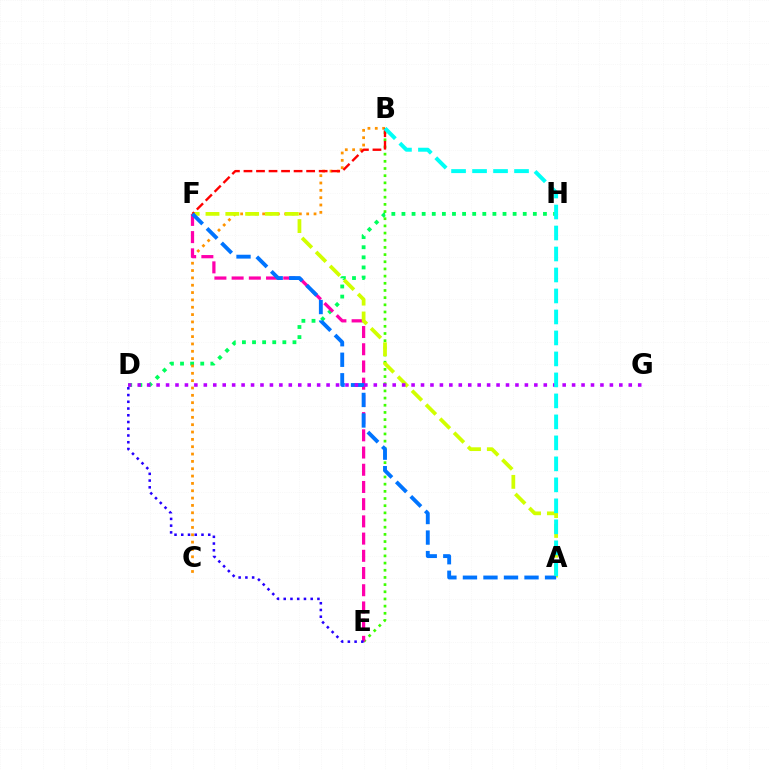{('D', 'H'): [{'color': '#00ff5c', 'line_style': 'dotted', 'thickness': 2.75}], ('B', 'E'): [{'color': '#3dff00', 'line_style': 'dotted', 'thickness': 1.95}], ('B', 'C'): [{'color': '#ff9400', 'line_style': 'dotted', 'thickness': 1.99}], ('E', 'F'): [{'color': '#ff00ac', 'line_style': 'dashed', 'thickness': 2.34}], ('A', 'F'): [{'color': '#d1ff00', 'line_style': 'dashed', 'thickness': 2.69}, {'color': '#0074ff', 'line_style': 'dashed', 'thickness': 2.79}], ('B', 'F'): [{'color': '#ff0000', 'line_style': 'dashed', 'thickness': 1.7}], ('D', 'G'): [{'color': '#b900ff', 'line_style': 'dotted', 'thickness': 2.57}], ('A', 'B'): [{'color': '#00fff6', 'line_style': 'dashed', 'thickness': 2.85}], ('D', 'E'): [{'color': '#2500ff', 'line_style': 'dotted', 'thickness': 1.83}]}